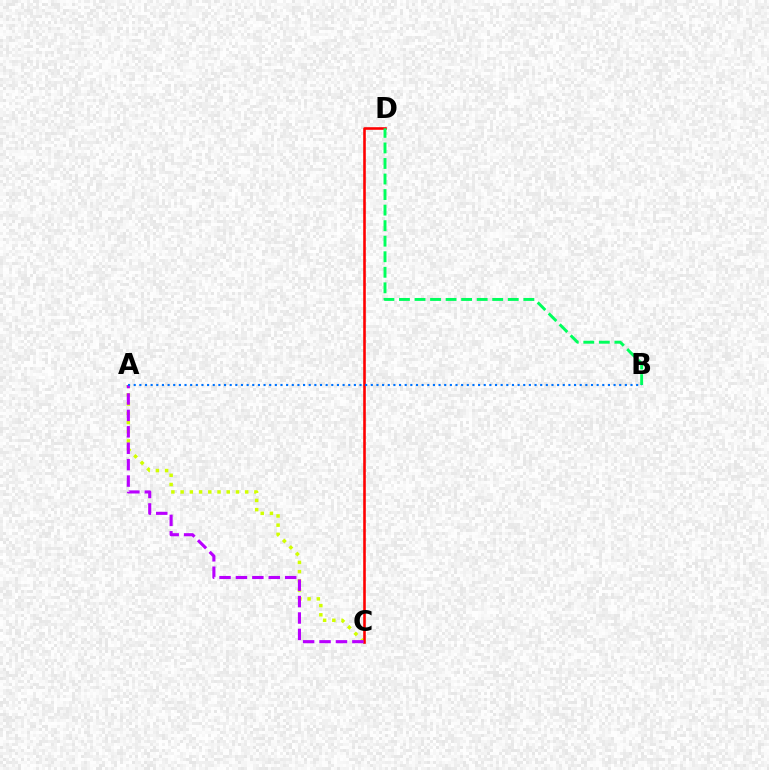{('A', 'C'): [{'color': '#d1ff00', 'line_style': 'dotted', 'thickness': 2.51}, {'color': '#b900ff', 'line_style': 'dashed', 'thickness': 2.23}], ('C', 'D'): [{'color': '#ff0000', 'line_style': 'solid', 'thickness': 1.87}], ('B', 'D'): [{'color': '#00ff5c', 'line_style': 'dashed', 'thickness': 2.11}], ('A', 'B'): [{'color': '#0074ff', 'line_style': 'dotted', 'thickness': 1.53}]}